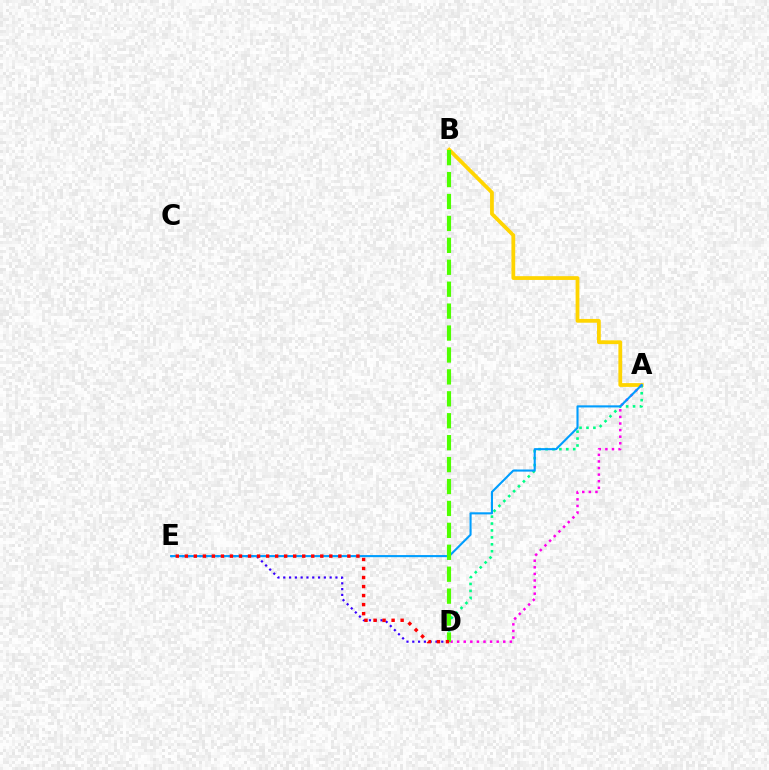{('A', 'B'): [{'color': '#ffd500', 'line_style': 'solid', 'thickness': 2.72}], ('A', 'D'): [{'color': '#00ff86', 'line_style': 'dotted', 'thickness': 1.88}, {'color': '#ff00ed', 'line_style': 'dotted', 'thickness': 1.79}], ('D', 'E'): [{'color': '#3700ff', 'line_style': 'dotted', 'thickness': 1.58}, {'color': '#ff0000', 'line_style': 'dotted', 'thickness': 2.45}], ('A', 'E'): [{'color': '#009eff', 'line_style': 'solid', 'thickness': 1.51}], ('B', 'D'): [{'color': '#4fff00', 'line_style': 'dashed', 'thickness': 2.98}]}